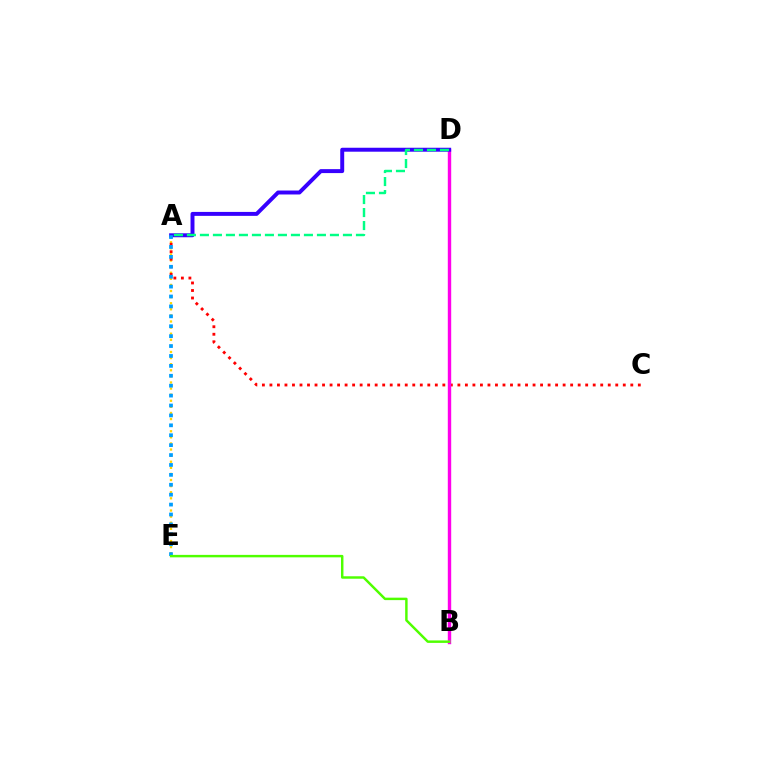{('A', 'E'): [{'color': '#ffd500', 'line_style': 'dotted', 'thickness': 1.66}, {'color': '#009eff', 'line_style': 'dotted', 'thickness': 2.69}], ('A', 'C'): [{'color': '#ff0000', 'line_style': 'dotted', 'thickness': 2.04}], ('B', 'D'): [{'color': '#ff00ed', 'line_style': 'solid', 'thickness': 2.45}], ('A', 'D'): [{'color': '#3700ff', 'line_style': 'solid', 'thickness': 2.84}, {'color': '#00ff86', 'line_style': 'dashed', 'thickness': 1.77}], ('B', 'E'): [{'color': '#4fff00', 'line_style': 'solid', 'thickness': 1.77}]}